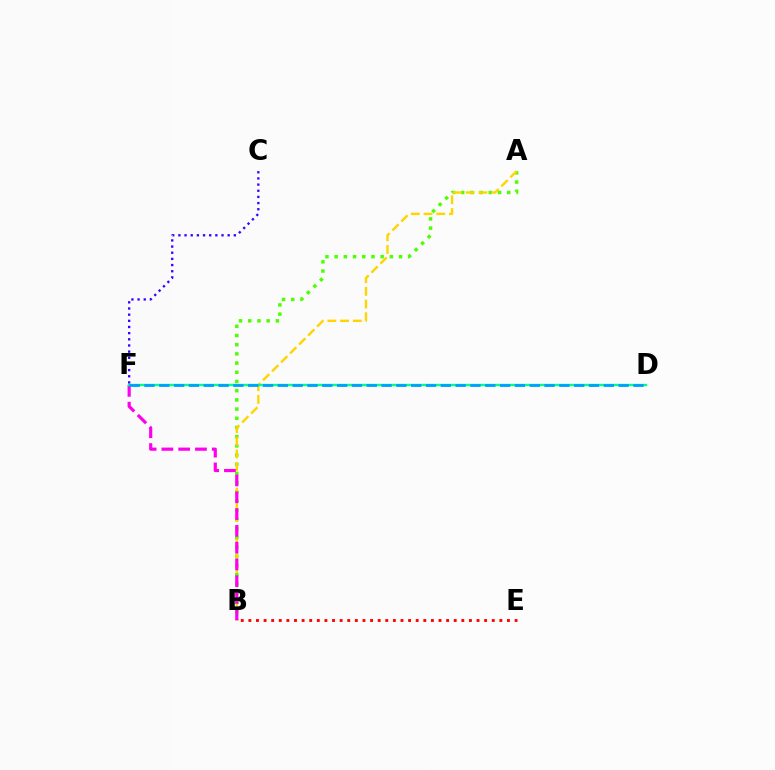{('A', 'B'): [{'color': '#4fff00', 'line_style': 'dotted', 'thickness': 2.5}, {'color': '#ffd500', 'line_style': 'dashed', 'thickness': 1.73}], ('B', 'F'): [{'color': '#ff00ed', 'line_style': 'dashed', 'thickness': 2.28}], ('C', 'F'): [{'color': '#3700ff', 'line_style': 'dotted', 'thickness': 1.67}], ('D', 'F'): [{'color': '#00ff86', 'line_style': 'solid', 'thickness': 1.7}, {'color': '#009eff', 'line_style': 'dashed', 'thickness': 2.01}], ('B', 'E'): [{'color': '#ff0000', 'line_style': 'dotted', 'thickness': 2.07}]}